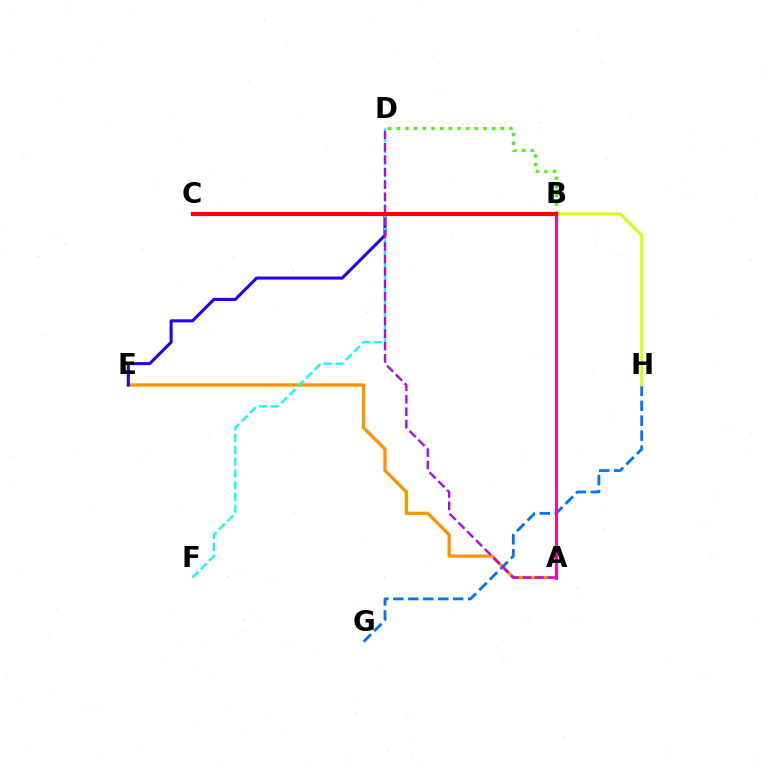{('A', 'B'): [{'color': '#00ff5c', 'line_style': 'solid', 'thickness': 2.1}, {'color': '#ff00ac', 'line_style': 'solid', 'thickness': 2.11}], ('A', 'E'): [{'color': '#ff9400', 'line_style': 'solid', 'thickness': 2.37}], ('B', 'E'): [{'color': '#2500ff', 'line_style': 'solid', 'thickness': 2.21}], ('B', 'D'): [{'color': '#3dff00', 'line_style': 'dotted', 'thickness': 2.35}], ('D', 'F'): [{'color': '#00fff6', 'line_style': 'dashed', 'thickness': 1.6}], ('G', 'H'): [{'color': '#0074ff', 'line_style': 'dashed', 'thickness': 2.03}], ('A', 'D'): [{'color': '#b900ff', 'line_style': 'dashed', 'thickness': 1.69}], ('B', 'H'): [{'color': '#d1ff00', 'line_style': 'solid', 'thickness': 2.01}], ('B', 'C'): [{'color': '#ff0000', 'line_style': 'solid', 'thickness': 2.99}]}